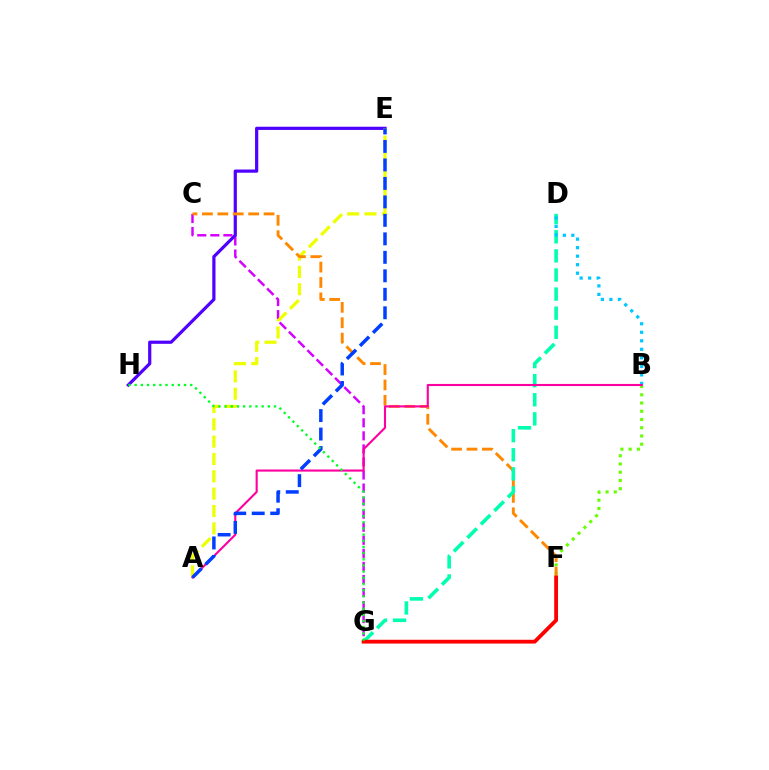{('C', 'G'): [{'color': '#d600ff', 'line_style': 'dashed', 'thickness': 1.77}], ('E', 'H'): [{'color': '#4f00ff', 'line_style': 'solid', 'thickness': 2.3}], ('B', 'F'): [{'color': '#66ff00', 'line_style': 'dotted', 'thickness': 2.24}], ('A', 'E'): [{'color': '#eeff00', 'line_style': 'dashed', 'thickness': 2.36}, {'color': '#003fff', 'line_style': 'dashed', 'thickness': 2.51}], ('C', 'F'): [{'color': '#ff8800', 'line_style': 'dashed', 'thickness': 2.09}], ('D', 'G'): [{'color': '#00ffaf', 'line_style': 'dashed', 'thickness': 2.59}], ('B', 'D'): [{'color': '#00c7ff', 'line_style': 'dotted', 'thickness': 2.31}], ('F', 'G'): [{'color': '#ff0000', 'line_style': 'solid', 'thickness': 2.74}], ('A', 'B'): [{'color': '#ff00a0', 'line_style': 'solid', 'thickness': 1.52}], ('G', 'H'): [{'color': '#00ff27', 'line_style': 'dotted', 'thickness': 1.68}]}